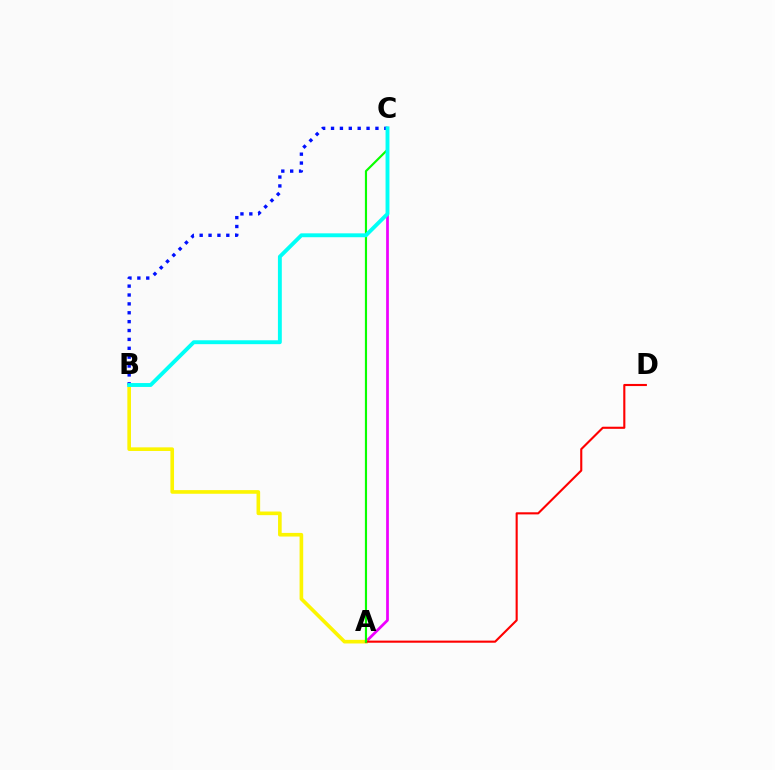{('A', 'C'): [{'color': '#ee00ff', 'line_style': 'solid', 'thickness': 1.97}, {'color': '#08ff00', 'line_style': 'solid', 'thickness': 1.56}], ('A', 'B'): [{'color': '#fcf500', 'line_style': 'solid', 'thickness': 2.61}], ('A', 'D'): [{'color': '#ff0000', 'line_style': 'solid', 'thickness': 1.52}], ('B', 'C'): [{'color': '#0010ff', 'line_style': 'dotted', 'thickness': 2.41}, {'color': '#00fff6', 'line_style': 'solid', 'thickness': 2.79}]}